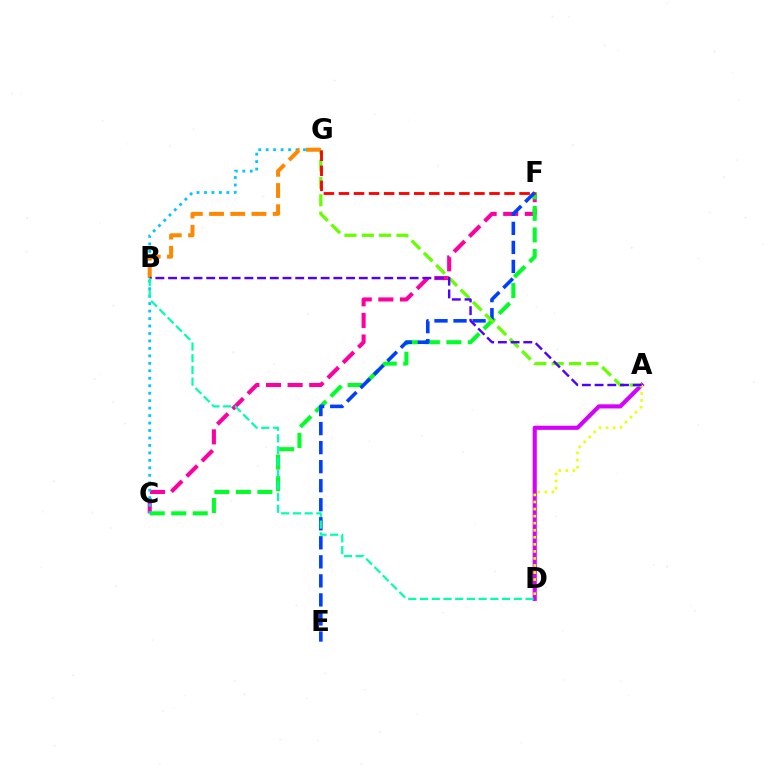{('C', 'F'): [{'color': '#ff00a0', 'line_style': 'dashed', 'thickness': 2.94}, {'color': '#00ff27', 'line_style': 'dashed', 'thickness': 2.92}], ('E', 'F'): [{'color': '#003fff', 'line_style': 'dashed', 'thickness': 2.59}], ('A', 'D'): [{'color': '#d600ff', 'line_style': 'solid', 'thickness': 2.97}, {'color': '#eeff00', 'line_style': 'dotted', 'thickness': 1.92}], ('A', 'G'): [{'color': '#66ff00', 'line_style': 'dashed', 'thickness': 2.36}], ('C', 'G'): [{'color': '#00c7ff', 'line_style': 'dotted', 'thickness': 2.03}], ('B', 'G'): [{'color': '#ff8800', 'line_style': 'dashed', 'thickness': 2.88}], ('A', 'B'): [{'color': '#4f00ff', 'line_style': 'dashed', 'thickness': 1.73}], ('B', 'D'): [{'color': '#00ffaf', 'line_style': 'dashed', 'thickness': 1.59}], ('F', 'G'): [{'color': '#ff0000', 'line_style': 'dashed', 'thickness': 2.04}]}